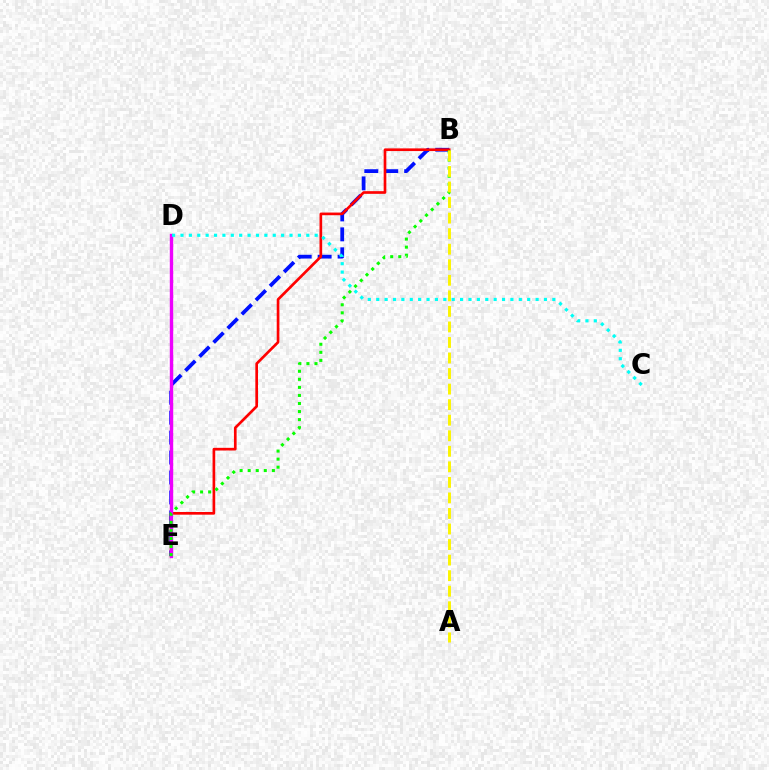{('B', 'E'): [{'color': '#0010ff', 'line_style': 'dashed', 'thickness': 2.71}, {'color': '#ff0000', 'line_style': 'solid', 'thickness': 1.92}, {'color': '#08ff00', 'line_style': 'dotted', 'thickness': 2.19}], ('D', 'E'): [{'color': '#ee00ff', 'line_style': 'solid', 'thickness': 2.45}], ('A', 'B'): [{'color': '#fcf500', 'line_style': 'dashed', 'thickness': 2.11}], ('C', 'D'): [{'color': '#00fff6', 'line_style': 'dotted', 'thickness': 2.28}]}